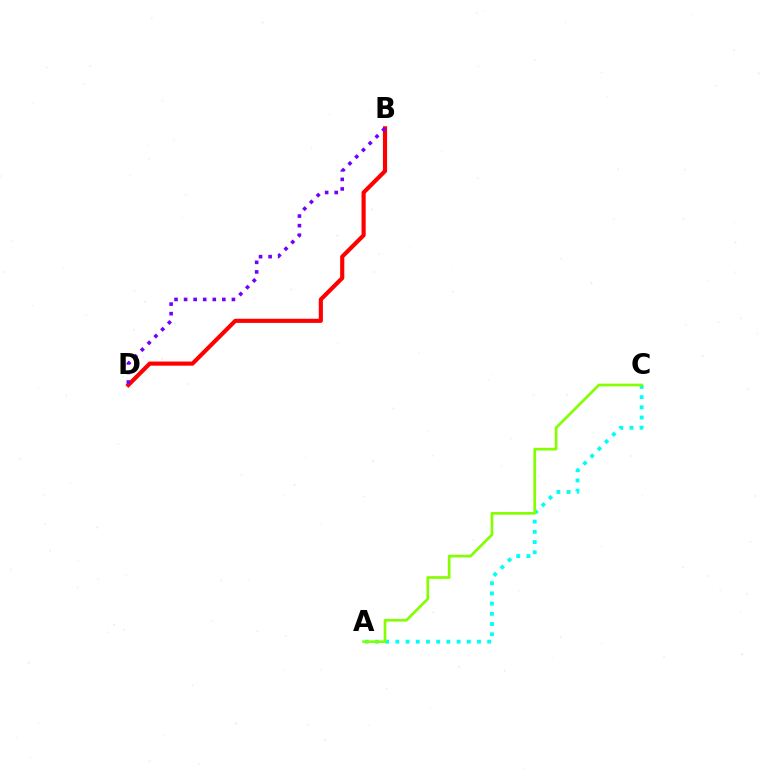{('A', 'C'): [{'color': '#00fff6', 'line_style': 'dotted', 'thickness': 2.77}, {'color': '#84ff00', 'line_style': 'solid', 'thickness': 1.94}], ('B', 'D'): [{'color': '#ff0000', 'line_style': 'solid', 'thickness': 2.98}, {'color': '#7200ff', 'line_style': 'dotted', 'thickness': 2.6}]}